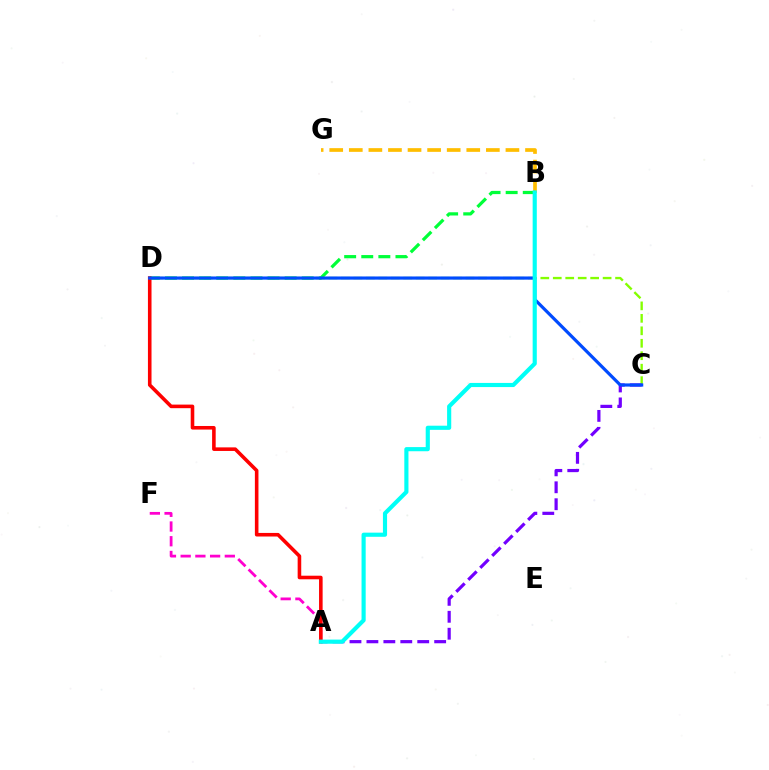{('C', 'D'): [{'color': '#84ff00', 'line_style': 'dashed', 'thickness': 1.69}, {'color': '#004bff', 'line_style': 'solid', 'thickness': 2.29}], ('A', 'F'): [{'color': '#ff00cf', 'line_style': 'dashed', 'thickness': 2.0}], ('B', 'G'): [{'color': '#ffbd00', 'line_style': 'dashed', 'thickness': 2.66}], ('B', 'D'): [{'color': '#00ff39', 'line_style': 'dashed', 'thickness': 2.32}], ('A', 'D'): [{'color': '#ff0000', 'line_style': 'solid', 'thickness': 2.58}], ('A', 'C'): [{'color': '#7200ff', 'line_style': 'dashed', 'thickness': 2.3}], ('A', 'B'): [{'color': '#00fff6', 'line_style': 'solid', 'thickness': 2.98}]}